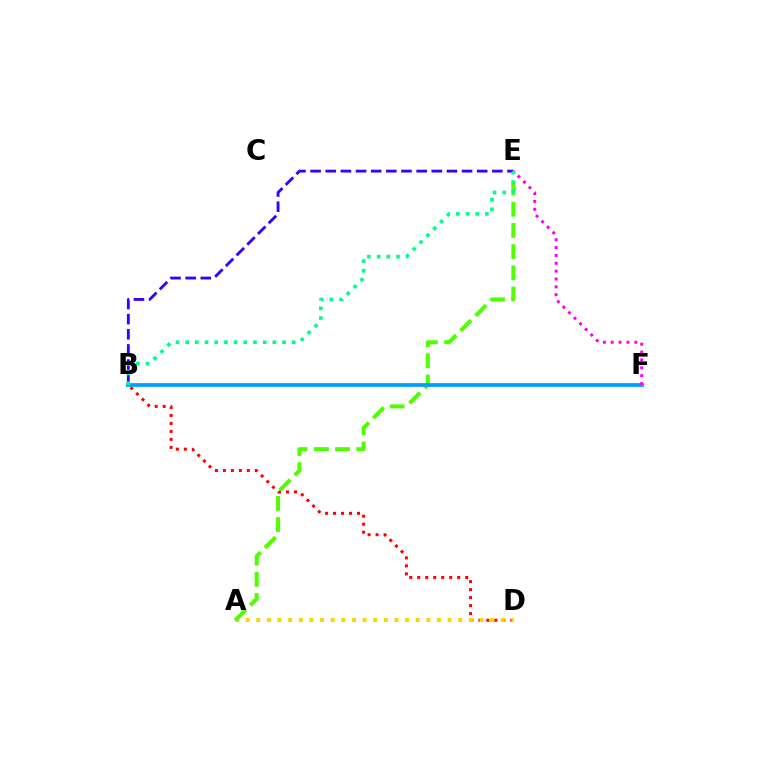{('B', 'D'): [{'color': '#ff0000', 'line_style': 'dotted', 'thickness': 2.17}], ('A', 'D'): [{'color': '#ffd500', 'line_style': 'dotted', 'thickness': 2.89}], ('A', 'E'): [{'color': '#4fff00', 'line_style': 'dashed', 'thickness': 2.88}], ('B', 'E'): [{'color': '#3700ff', 'line_style': 'dashed', 'thickness': 2.06}, {'color': '#00ff86', 'line_style': 'dotted', 'thickness': 2.63}], ('B', 'F'): [{'color': '#009eff', 'line_style': 'solid', 'thickness': 2.69}], ('E', 'F'): [{'color': '#ff00ed', 'line_style': 'dotted', 'thickness': 2.14}]}